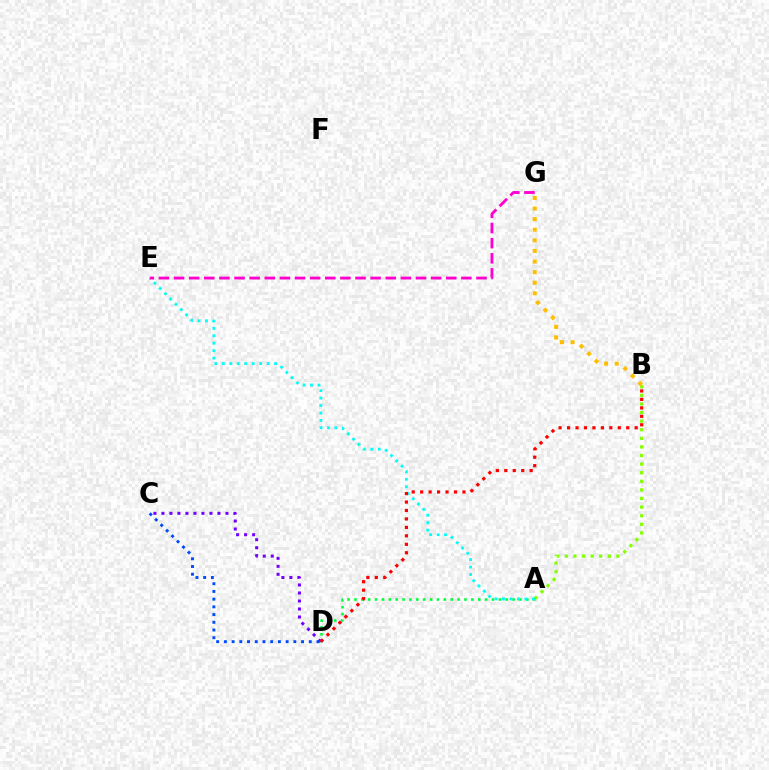{('A', 'B'): [{'color': '#84ff00', 'line_style': 'dotted', 'thickness': 2.34}], ('A', 'D'): [{'color': '#00ff39', 'line_style': 'dotted', 'thickness': 1.87}], ('C', 'D'): [{'color': '#7200ff', 'line_style': 'dotted', 'thickness': 2.18}, {'color': '#004bff', 'line_style': 'dotted', 'thickness': 2.1}], ('A', 'E'): [{'color': '#00fff6', 'line_style': 'dotted', 'thickness': 2.03}], ('B', 'G'): [{'color': '#ffbd00', 'line_style': 'dotted', 'thickness': 2.88}], ('B', 'D'): [{'color': '#ff0000', 'line_style': 'dotted', 'thickness': 2.3}], ('E', 'G'): [{'color': '#ff00cf', 'line_style': 'dashed', 'thickness': 2.05}]}